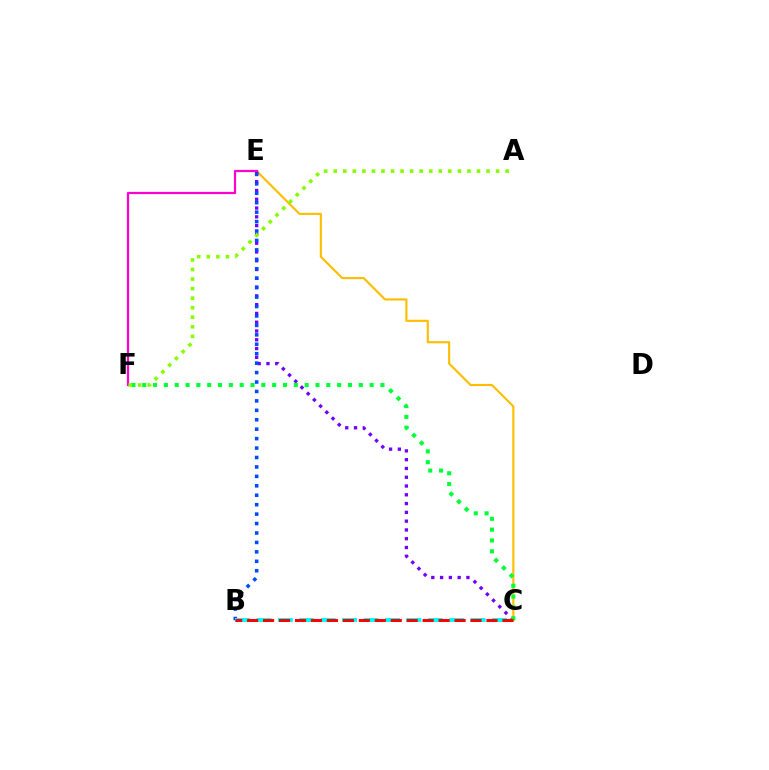{('C', 'E'): [{'color': '#ffbd00', 'line_style': 'solid', 'thickness': 1.54}, {'color': '#7200ff', 'line_style': 'dotted', 'thickness': 2.39}], ('C', 'F'): [{'color': '#00ff39', 'line_style': 'dotted', 'thickness': 2.94}], ('B', 'E'): [{'color': '#004bff', 'line_style': 'dotted', 'thickness': 2.56}], ('E', 'F'): [{'color': '#ff00cf', 'line_style': 'solid', 'thickness': 1.61}], ('B', 'C'): [{'color': '#00fff6', 'line_style': 'dashed', 'thickness': 2.91}, {'color': '#ff0000', 'line_style': 'dashed', 'thickness': 2.17}], ('A', 'F'): [{'color': '#84ff00', 'line_style': 'dotted', 'thickness': 2.59}]}